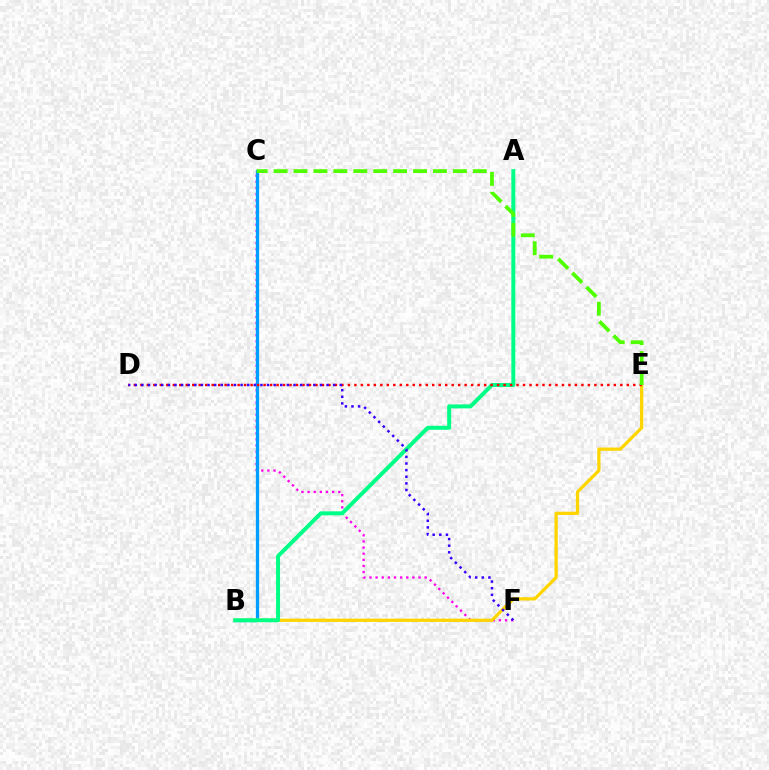{('C', 'F'): [{'color': '#ff00ed', 'line_style': 'dotted', 'thickness': 1.67}], ('B', 'C'): [{'color': '#009eff', 'line_style': 'solid', 'thickness': 2.35}], ('B', 'E'): [{'color': '#ffd500', 'line_style': 'solid', 'thickness': 2.35}], ('A', 'B'): [{'color': '#00ff86', 'line_style': 'solid', 'thickness': 2.87}], ('D', 'E'): [{'color': '#ff0000', 'line_style': 'dotted', 'thickness': 1.76}], ('C', 'E'): [{'color': '#4fff00', 'line_style': 'dashed', 'thickness': 2.71}], ('D', 'F'): [{'color': '#3700ff', 'line_style': 'dotted', 'thickness': 1.8}]}